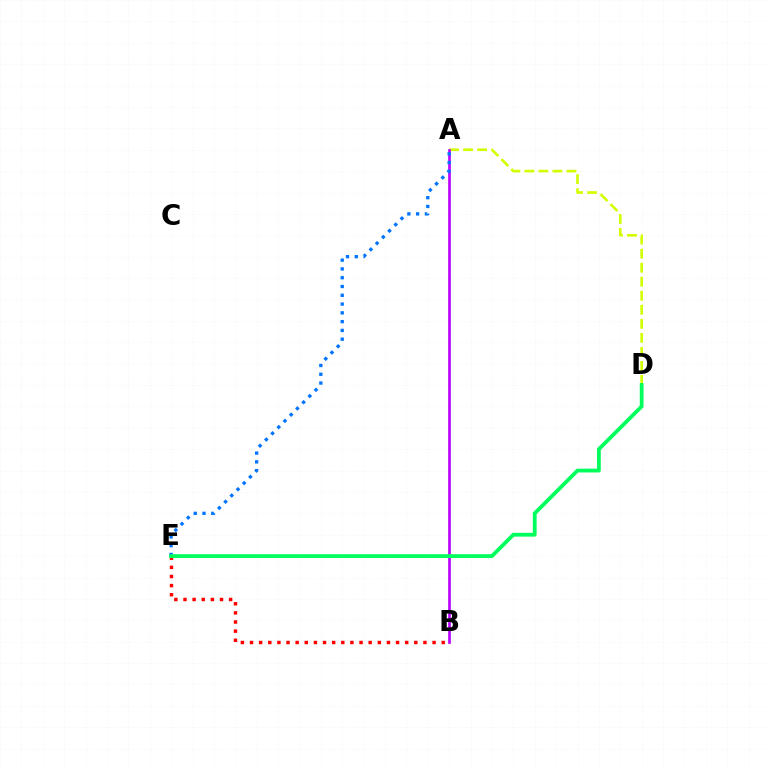{('A', 'D'): [{'color': '#d1ff00', 'line_style': 'dashed', 'thickness': 1.91}], ('B', 'E'): [{'color': '#ff0000', 'line_style': 'dotted', 'thickness': 2.48}], ('A', 'B'): [{'color': '#b900ff', 'line_style': 'solid', 'thickness': 1.91}], ('A', 'E'): [{'color': '#0074ff', 'line_style': 'dotted', 'thickness': 2.39}], ('D', 'E'): [{'color': '#00ff5c', 'line_style': 'solid', 'thickness': 2.74}]}